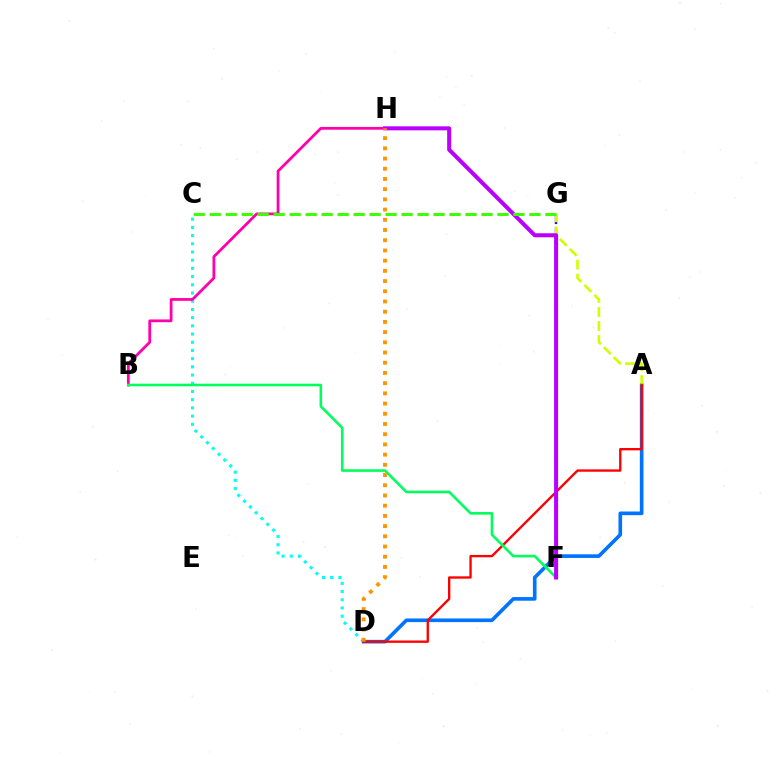{('C', 'D'): [{'color': '#00fff6', 'line_style': 'dotted', 'thickness': 2.23}], ('A', 'D'): [{'color': '#0074ff', 'line_style': 'solid', 'thickness': 2.62}, {'color': '#ff0000', 'line_style': 'solid', 'thickness': 1.69}], ('F', 'G'): [{'color': '#2500ff', 'line_style': 'dashed', 'thickness': 1.72}], ('B', 'H'): [{'color': '#ff00ac', 'line_style': 'solid', 'thickness': 2.0}], ('A', 'G'): [{'color': '#d1ff00', 'line_style': 'dashed', 'thickness': 1.91}], ('B', 'F'): [{'color': '#00ff5c', 'line_style': 'solid', 'thickness': 1.87}], ('F', 'H'): [{'color': '#b900ff', 'line_style': 'solid', 'thickness': 2.9}], ('C', 'G'): [{'color': '#3dff00', 'line_style': 'dashed', 'thickness': 2.17}], ('D', 'H'): [{'color': '#ff9400', 'line_style': 'dotted', 'thickness': 2.77}]}